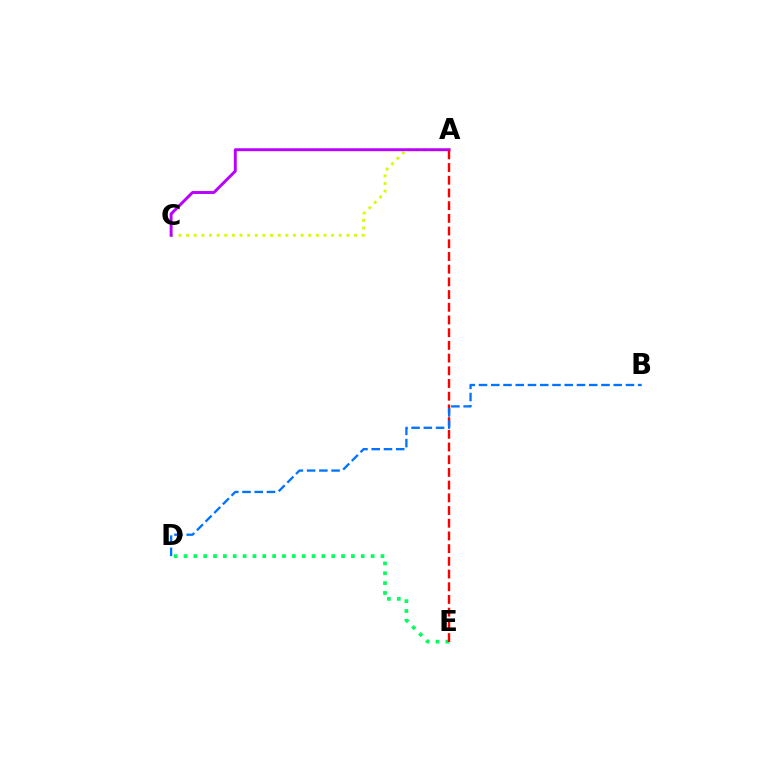{('A', 'C'): [{'color': '#d1ff00', 'line_style': 'dotted', 'thickness': 2.07}, {'color': '#b900ff', 'line_style': 'solid', 'thickness': 2.11}], ('D', 'E'): [{'color': '#00ff5c', 'line_style': 'dotted', 'thickness': 2.68}], ('A', 'E'): [{'color': '#ff0000', 'line_style': 'dashed', 'thickness': 1.73}], ('B', 'D'): [{'color': '#0074ff', 'line_style': 'dashed', 'thickness': 1.66}]}